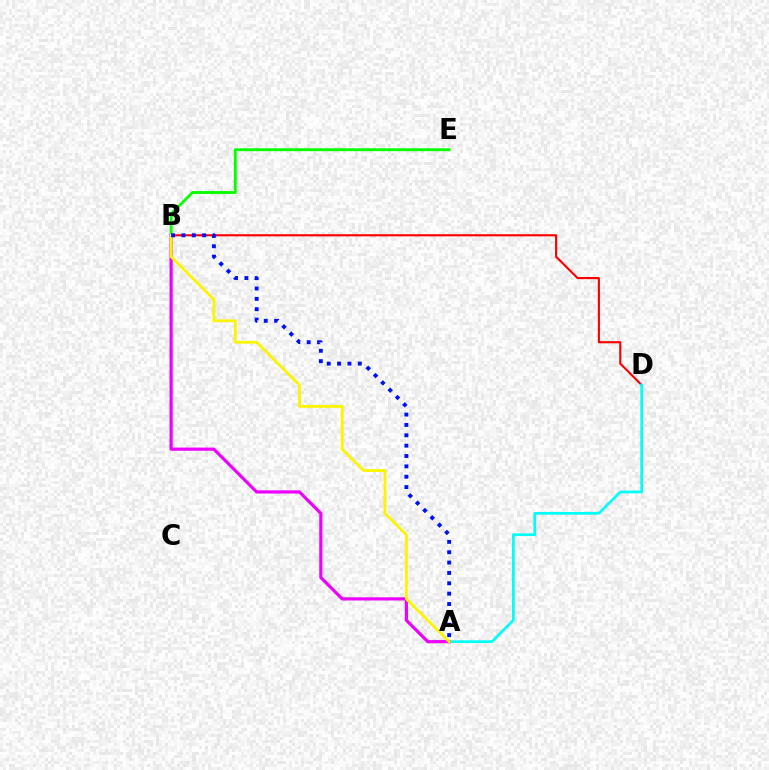{('B', 'D'): [{'color': '#ff0000', 'line_style': 'solid', 'thickness': 1.53}], ('A', 'D'): [{'color': '#00fff6', 'line_style': 'solid', 'thickness': 1.96}], ('B', 'E'): [{'color': '#08ff00', 'line_style': 'solid', 'thickness': 2.08}], ('A', 'B'): [{'color': '#ee00ff', 'line_style': 'solid', 'thickness': 2.3}, {'color': '#fcf500', 'line_style': 'solid', 'thickness': 2.03}, {'color': '#0010ff', 'line_style': 'dotted', 'thickness': 2.81}]}